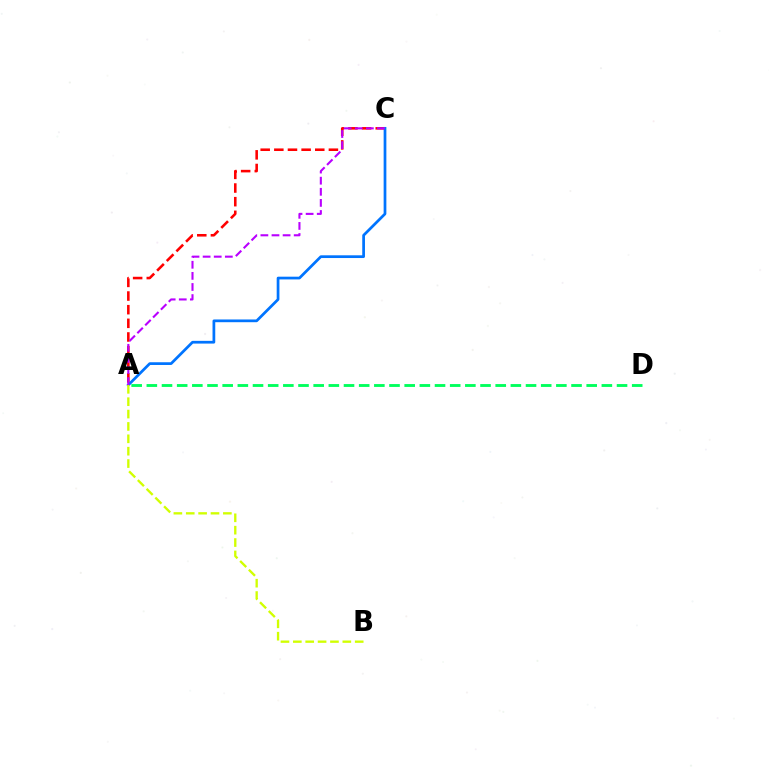{('A', 'C'): [{'color': '#ff0000', 'line_style': 'dashed', 'thickness': 1.85}, {'color': '#0074ff', 'line_style': 'solid', 'thickness': 1.97}, {'color': '#b900ff', 'line_style': 'dashed', 'thickness': 1.51}], ('A', 'D'): [{'color': '#00ff5c', 'line_style': 'dashed', 'thickness': 2.06}], ('A', 'B'): [{'color': '#d1ff00', 'line_style': 'dashed', 'thickness': 1.68}]}